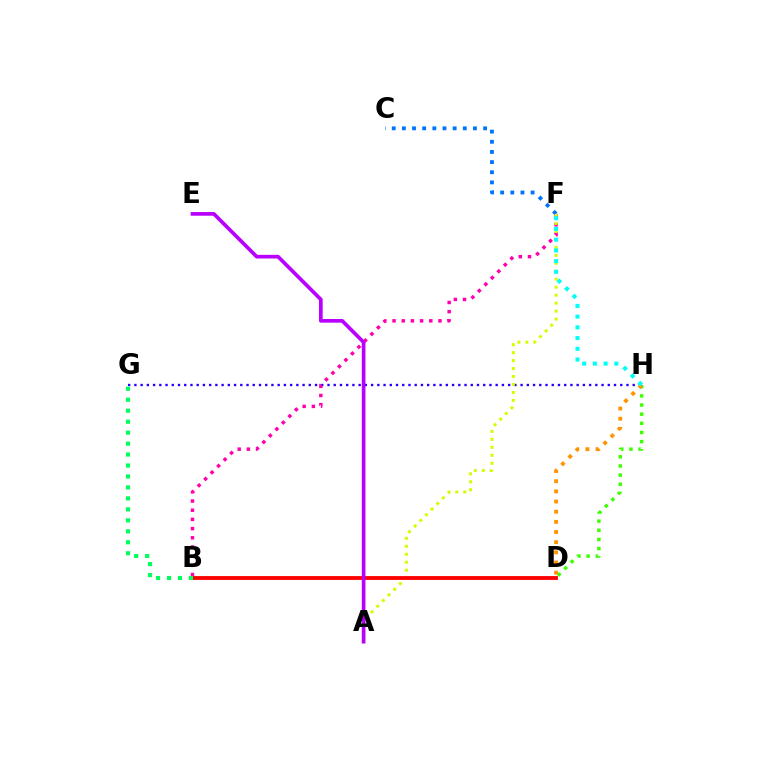{('G', 'H'): [{'color': '#2500ff', 'line_style': 'dotted', 'thickness': 1.69}], ('B', 'F'): [{'color': '#ff00ac', 'line_style': 'dotted', 'thickness': 2.5}], ('C', 'F'): [{'color': '#0074ff', 'line_style': 'dotted', 'thickness': 2.76}], ('D', 'H'): [{'color': '#3dff00', 'line_style': 'dotted', 'thickness': 2.49}, {'color': '#ff9400', 'line_style': 'dotted', 'thickness': 2.76}], ('A', 'F'): [{'color': '#d1ff00', 'line_style': 'dotted', 'thickness': 2.17}], ('B', 'D'): [{'color': '#ff0000', 'line_style': 'solid', 'thickness': 2.76}], ('B', 'G'): [{'color': '#00ff5c', 'line_style': 'dotted', 'thickness': 2.98}], ('F', 'H'): [{'color': '#00fff6', 'line_style': 'dotted', 'thickness': 2.91}], ('A', 'E'): [{'color': '#b900ff', 'line_style': 'solid', 'thickness': 2.65}]}